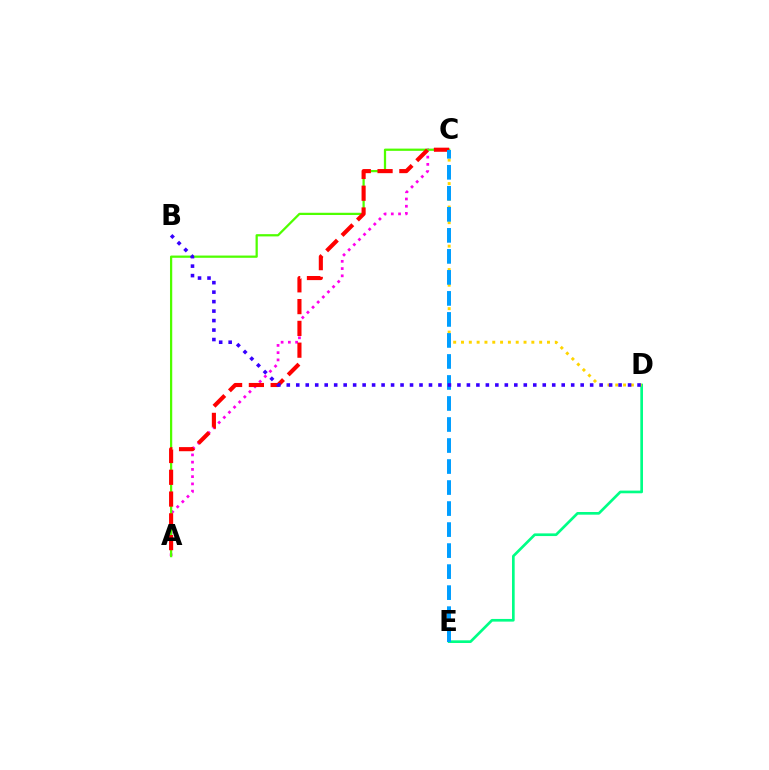{('A', 'C'): [{'color': '#ff00ed', 'line_style': 'dotted', 'thickness': 1.97}, {'color': '#4fff00', 'line_style': 'solid', 'thickness': 1.62}, {'color': '#ff0000', 'line_style': 'dashed', 'thickness': 2.96}], ('D', 'E'): [{'color': '#00ff86', 'line_style': 'solid', 'thickness': 1.93}], ('C', 'D'): [{'color': '#ffd500', 'line_style': 'dotted', 'thickness': 2.12}], ('C', 'E'): [{'color': '#009eff', 'line_style': 'dashed', 'thickness': 2.86}], ('B', 'D'): [{'color': '#3700ff', 'line_style': 'dotted', 'thickness': 2.58}]}